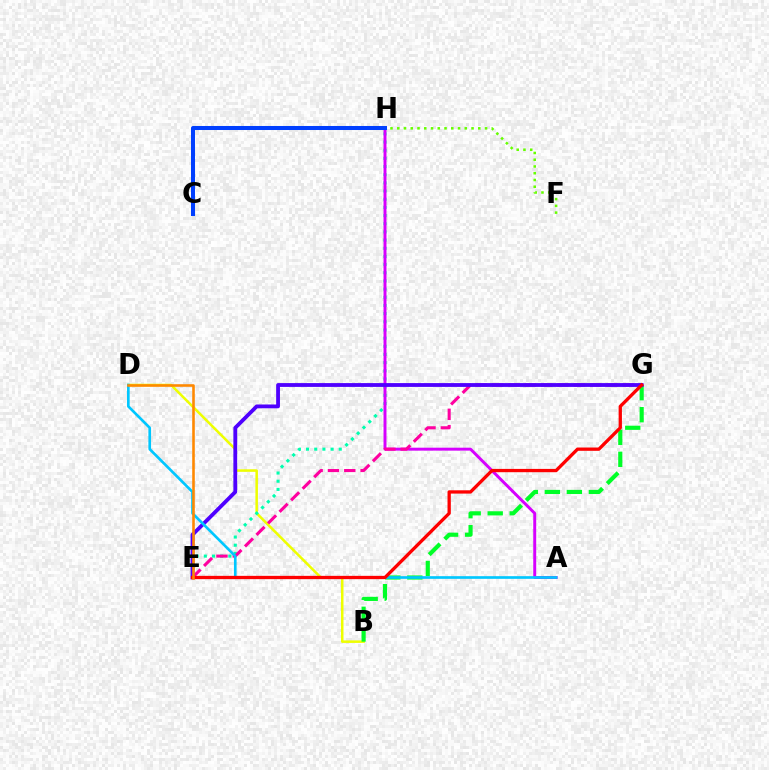{('B', 'D'): [{'color': '#eeff00', 'line_style': 'solid', 'thickness': 1.82}], ('F', 'H'): [{'color': '#66ff00', 'line_style': 'dotted', 'thickness': 1.83}], ('B', 'G'): [{'color': '#00ff27', 'line_style': 'dashed', 'thickness': 2.99}], ('E', 'H'): [{'color': '#00ffaf', 'line_style': 'dotted', 'thickness': 2.22}], ('A', 'H'): [{'color': '#d600ff', 'line_style': 'solid', 'thickness': 2.12}], ('E', 'G'): [{'color': '#ff00a0', 'line_style': 'dashed', 'thickness': 2.22}, {'color': '#4f00ff', 'line_style': 'solid', 'thickness': 2.74}, {'color': '#ff0000', 'line_style': 'solid', 'thickness': 2.37}], ('A', 'D'): [{'color': '#00c7ff', 'line_style': 'solid', 'thickness': 1.92}], ('D', 'E'): [{'color': '#ff8800', 'line_style': 'solid', 'thickness': 1.86}], ('C', 'H'): [{'color': '#003fff', 'line_style': 'solid', 'thickness': 2.9}]}